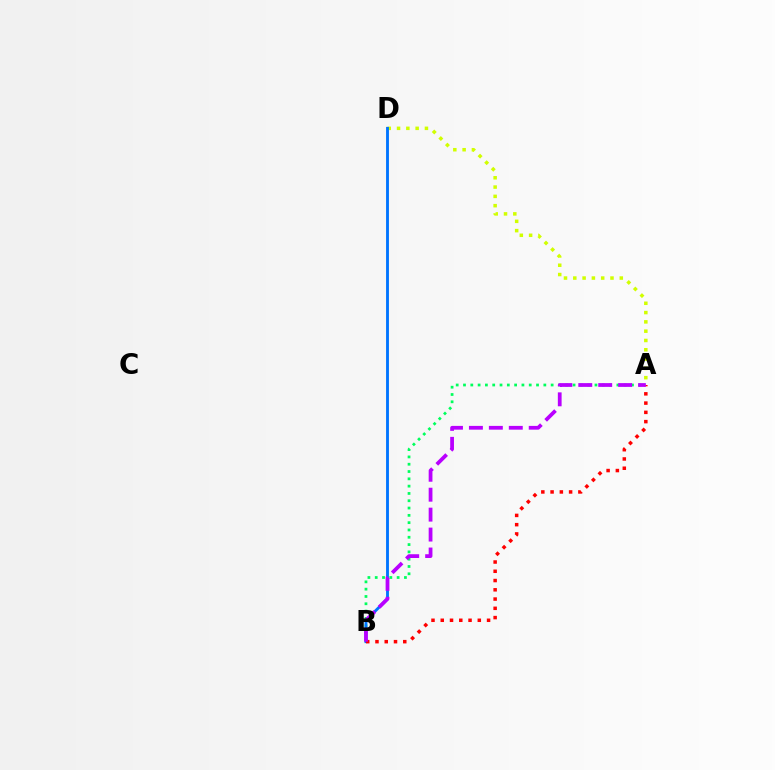{('A', 'B'): [{'color': '#00ff5c', 'line_style': 'dotted', 'thickness': 1.98}, {'color': '#ff0000', 'line_style': 'dotted', 'thickness': 2.52}, {'color': '#b900ff', 'line_style': 'dashed', 'thickness': 2.71}], ('A', 'D'): [{'color': '#d1ff00', 'line_style': 'dotted', 'thickness': 2.53}], ('B', 'D'): [{'color': '#0074ff', 'line_style': 'solid', 'thickness': 2.07}]}